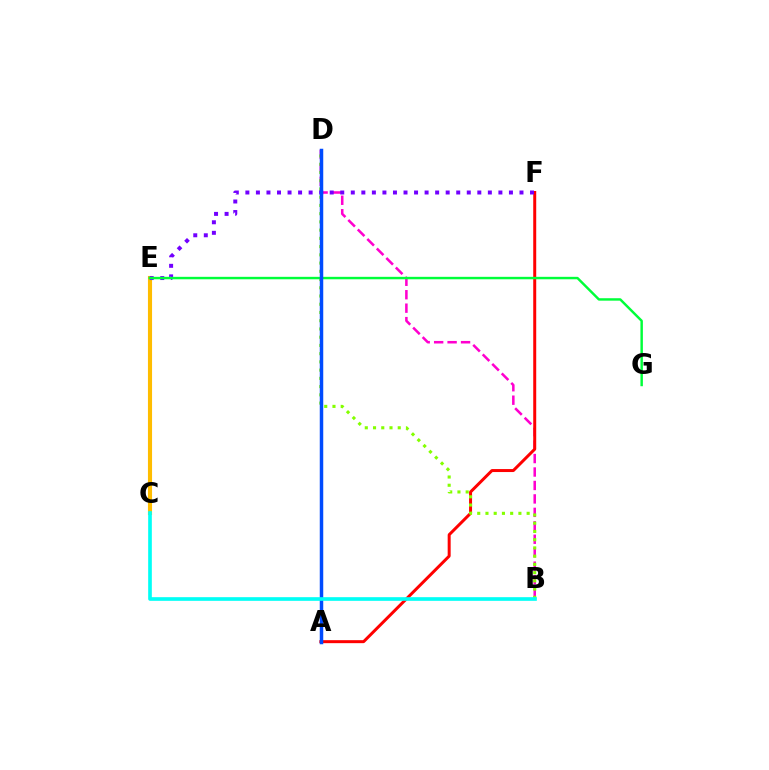{('C', 'E'): [{'color': '#ffbd00', 'line_style': 'solid', 'thickness': 2.96}], ('B', 'D'): [{'color': '#ff00cf', 'line_style': 'dashed', 'thickness': 1.83}, {'color': '#84ff00', 'line_style': 'dotted', 'thickness': 2.24}], ('A', 'F'): [{'color': '#ff0000', 'line_style': 'solid', 'thickness': 2.15}], ('E', 'F'): [{'color': '#7200ff', 'line_style': 'dotted', 'thickness': 2.86}], ('E', 'G'): [{'color': '#00ff39', 'line_style': 'solid', 'thickness': 1.76}], ('A', 'D'): [{'color': '#004bff', 'line_style': 'solid', 'thickness': 2.51}], ('B', 'C'): [{'color': '#00fff6', 'line_style': 'solid', 'thickness': 2.63}]}